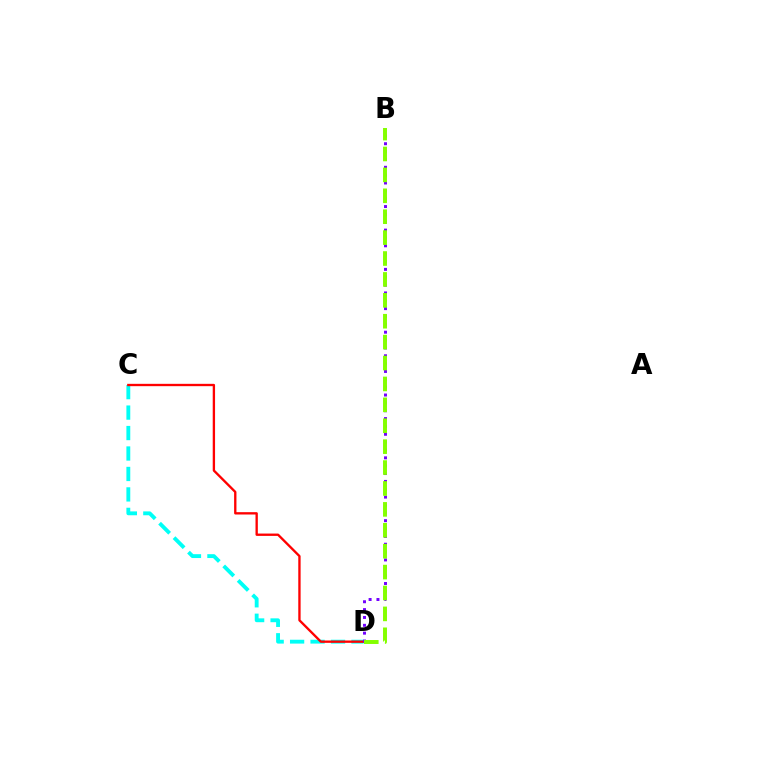{('C', 'D'): [{'color': '#00fff6', 'line_style': 'dashed', 'thickness': 2.78}, {'color': '#ff0000', 'line_style': 'solid', 'thickness': 1.68}], ('B', 'D'): [{'color': '#7200ff', 'line_style': 'dotted', 'thickness': 2.13}, {'color': '#84ff00', 'line_style': 'dashed', 'thickness': 2.84}]}